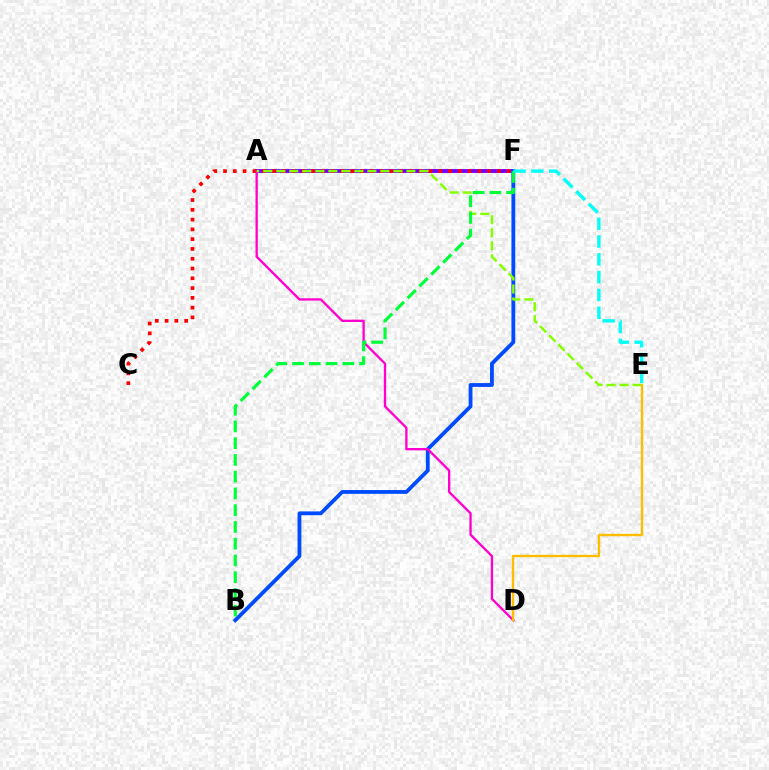{('A', 'F'): [{'color': '#7200ff', 'line_style': 'solid', 'thickness': 2.79}], ('C', 'F'): [{'color': '#ff0000', 'line_style': 'dotted', 'thickness': 2.66}], ('B', 'F'): [{'color': '#004bff', 'line_style': 'solid', 'thickness': 2.74}, {'color': '#00ff39', 'line_style': 'dashed', 'thickness': 2.28}], ('A', 'D'): [{'color': '#ff00cf', 'line_style': 'solid', 'thickness': 1.67}], ('A', 'E'): [{'color': '#84ff00', 'line_style': 'dashed', 'thickness': 1.77}], ('D', 'E'): [{'color': '#ffbd00', 'line_style': 'solid', 'thickness': 1.72}], ('E', 'F'): [{'color': '#00fff6', 'line_style': 'dashed', 'thickness': 2.42}]}